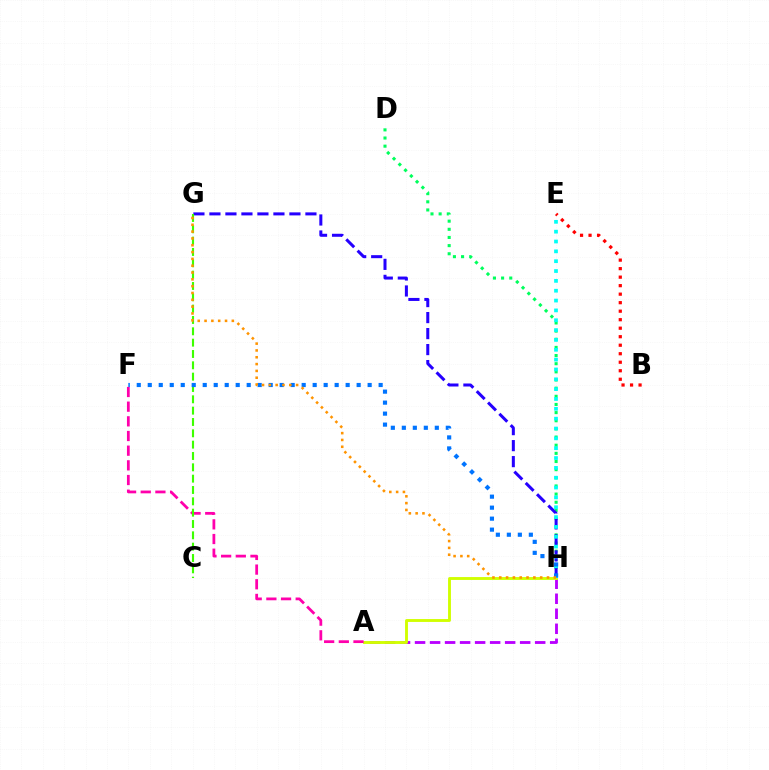{('B', 'E'): [{'color': '#ff0000', 'line_style': 'dotted', 'thickness': 2.31}], ('D', 'H'): [{'color': '#00ff5c', 'line_style': 'dotted', 'thickness': 2.21}], ('A', 'H'): [{'color': '#b900ff', 'line_style': 'dashed', 'thickness': 2.04}, {'color': '#d1ff00', 'line_style': 'solid', 'thickness': 2.07}], ('G', 'H'): [{'color': '#2500ff', 'line_style': 'dashed', 'thickness': 2.17}, {'color': '#ff9400', 'line_style': 'dotted', 'thickness': 1.85}], ('A', 'F'): [{'color': '#ff00ac', 'line_style': 'dashed', 'thickness': 1.99}], ('C', 'G'): [{'color': '#3dff00', 'line_style': 'dashed', 'thickness': 1.54}], ('E', 'H'): [{'color': '#00fff6', 'line_style': 'dotted', 'thickness': 2.67}], ('F', 'H'): [{'color': '#0074ff', 'line_style': 'dotted', 'thickness': 2.99}]}